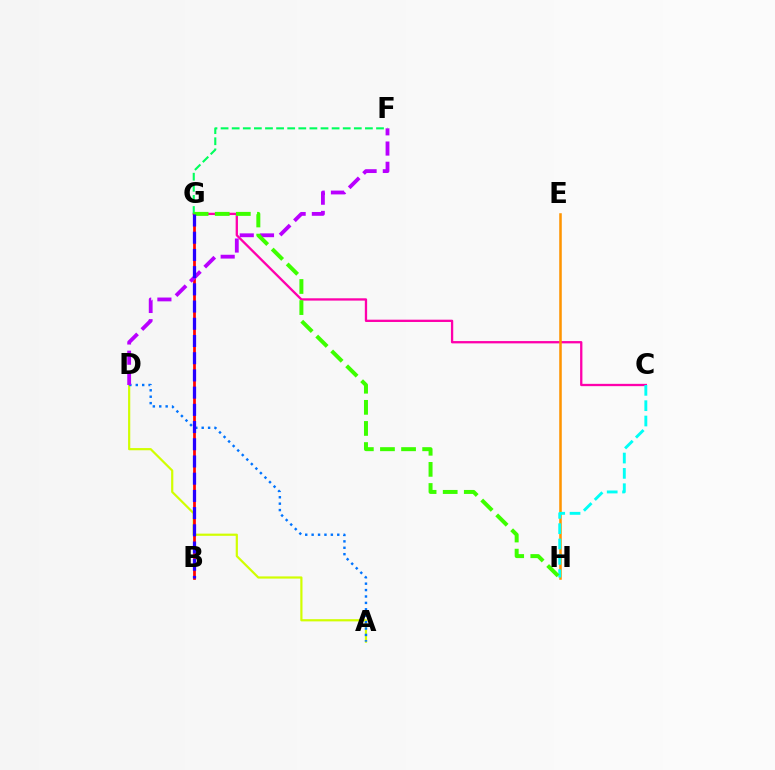{('A', 'D'): [{'color': '#d1ff00', 'line_style': 'solid', 'thickness': 1.58}, {'color': '#0074ff', 'line_style': 'dotted', 'thickness': 1.74}], ('C', 'G'): [{'color': '#ff00ac', 'line_style': 'solid', 'thickness': 1.66}], ('B', 'G'): [{'color': '#ff0000', 'line_style': 'solid', 'thickness': 1.97}, {'color': '#2500ff', 'line_style': 'dashed', 'thickness': 2.34}], ('E', 'H'): [{'color': '#ff9400', 'line_style': 'solid', 'thickness': 1.83}], ('F', 'G'): [{'color': '#00ff5c', 'line_style': 'dashed', 'thickness': 1.51}], ('C', 'H'): [{'color': '#00fff6', 'line_style': 'dashed', 'thickness': 2.08}], ('D', 'F'): [{'color': '#b900ff', 'line_style': 'dashed', 'thickness': 2.75}], ('G', 'H'): [{'color': '#3dff00', 'line_style': 'dashed', 'thickness': 2.87}]}